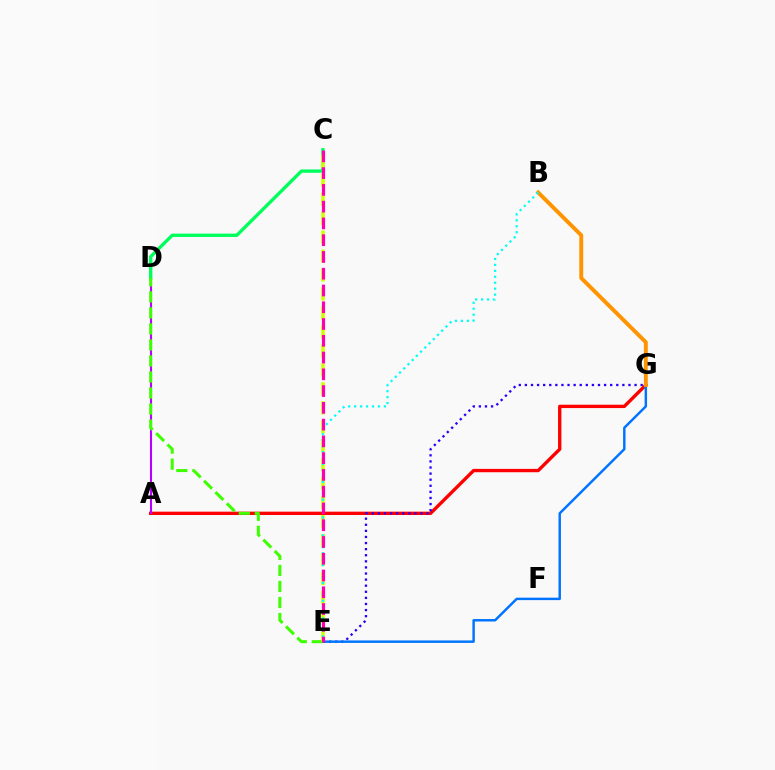{('A', 'G'): [{'color': '#ff0000', 'line_style': 'solid', 'thickness': 2.41}], ('A', 'D'): [{'color': '#b900ff', 'line_style': 'solid', 'thickness': 1.5}], ('E', 'G'): [{'color': '#2500ff', 'line_style': 'dotted', 'thickness': 1.66}, {'color': '#0074ff', 'line_style': 'solid', 'thickness': 1.76}], ('C', 'D'): [{'color': '#00ff5c', 'line_style': 'solid', 'thickness': 2.4}], ('D', 'E'): [{'color': '#3dff00', 'line_style': 'dashed', 'thickness': 2.18}], ('C', 'E'): [{'color': '#d1ff00', 'line_style': 'dashed', 'thickness': 2.58}, {'color': '#ff00ac', 'line_style': 'dashed', 'thickness': 2.28}], ('B', 'G'): [{'color': '#ff9400', 'line_style': 'solid', 'thickness': 2.82}], ('B', 'E'): [{'color': '#00fff6', 'line_style': 'dotted', 'thickness': 1.62}]}